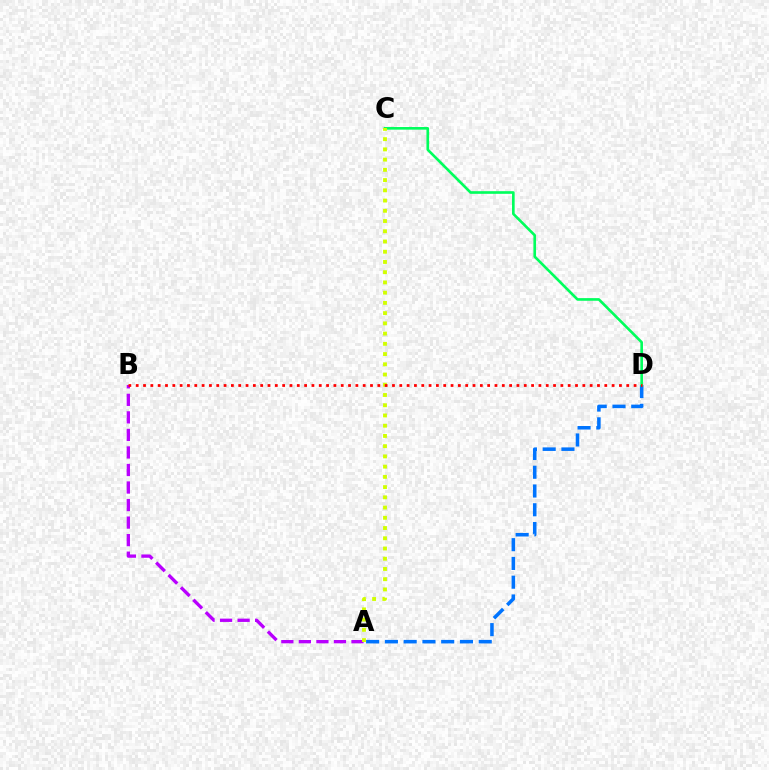{('A', 'B'): [{'color': '#b900ff', 'line_style': 'dashed', 'thickness': 2.38}], ('A', 'D'): [{'color': '#0074ff', 'line_style': 'dashed', 'thickness': 2.55}], ('C', 'D'): [{'color': '#00ff5c', 'line_style': 'solid', 'thickness': 1.9}], ('A', 'C'): [{'color': '#d1ff00', 'line_style': 'dotted', 'thickness': 2.78}], ('B', 'D'): [{'color': '#ff0000', 'line_style': 'dotted', 'thickness': 1.99}]}